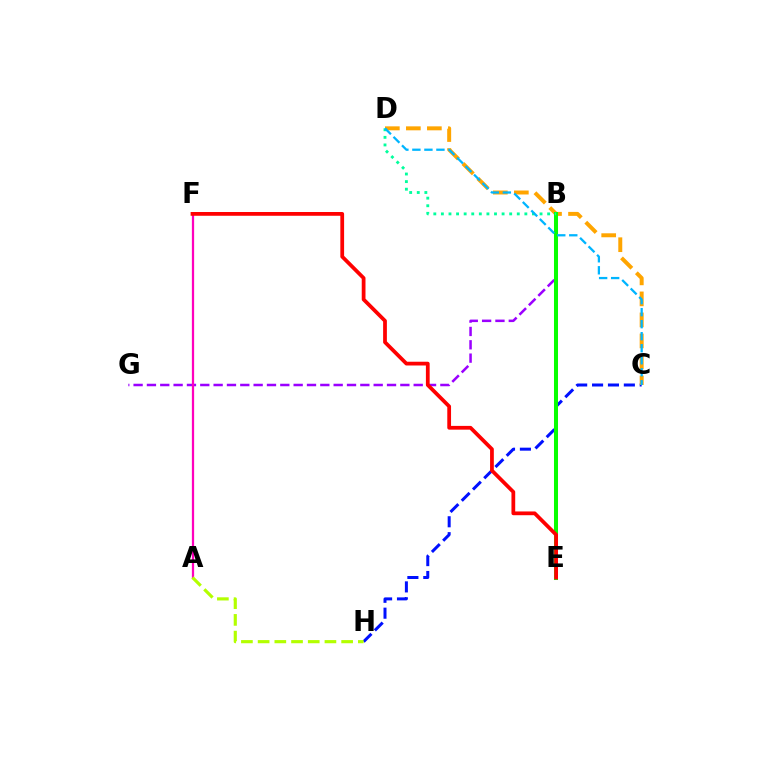{('B', 'G'): [{'color': '#9b00ff', 'line_style': 'dashed', 'thickness': 1.81}], ('C', 'H'): [{'color': '#0010ff', 'line_style': 'dashed', 'thickness': 2.16}], ('A', 'F'): [{'color': '#ff00bd', 'line_style': 'solid', 'thickness': 1.62}], ('C', 'D'): [{'color': '#ffa500', 'line_style': 'dashed', 'thickness': 2.85}, {'color': '#00b5ff', 'line_style': 'dashed', 'thickness': 1.63}], ('B', 'E'): [{'color': '#08ff00', 'line_style': 'solid', 'thickness': 2.9}], ('E', 'F'): [{'color': '#ff0000', 'line_style': 'solid', 'thickness': 2.71}], ('B', 'D'): [{'color': '#00ff9d', 'line_style': 'dotted', 'thickness': 2.06}], ('A', 'H'): [{'color': '#b3ff00', 'line_style': 'dashed', 'thickness': 2.27}]}